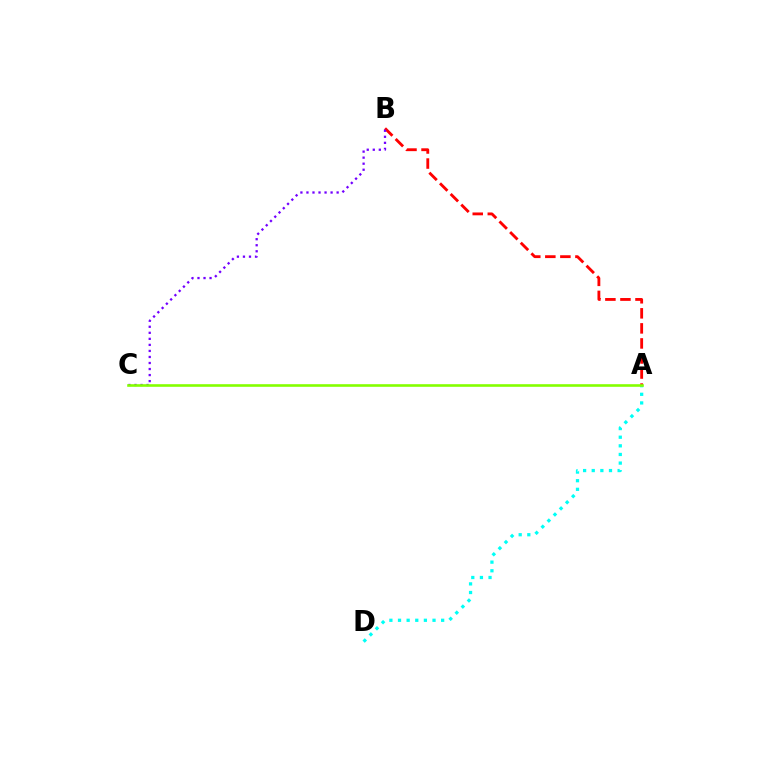{('A', 'B'): [{'color': '#ff0000', 'line_style': 'dashed', 'thickness': 2.04}], ('A', 'D'): [{'color': '#00fff6', 'line_style': 'dotted', 'thickness': 2.34}], ('B', 'C'): [{'color': '#7200ff', 'line_style': 'dotted', 'thickness': 1.64}], ('A', 'C'): [{'color': '#84ff00', 'line_style': 'solid', 'thickness': 1.88}]}